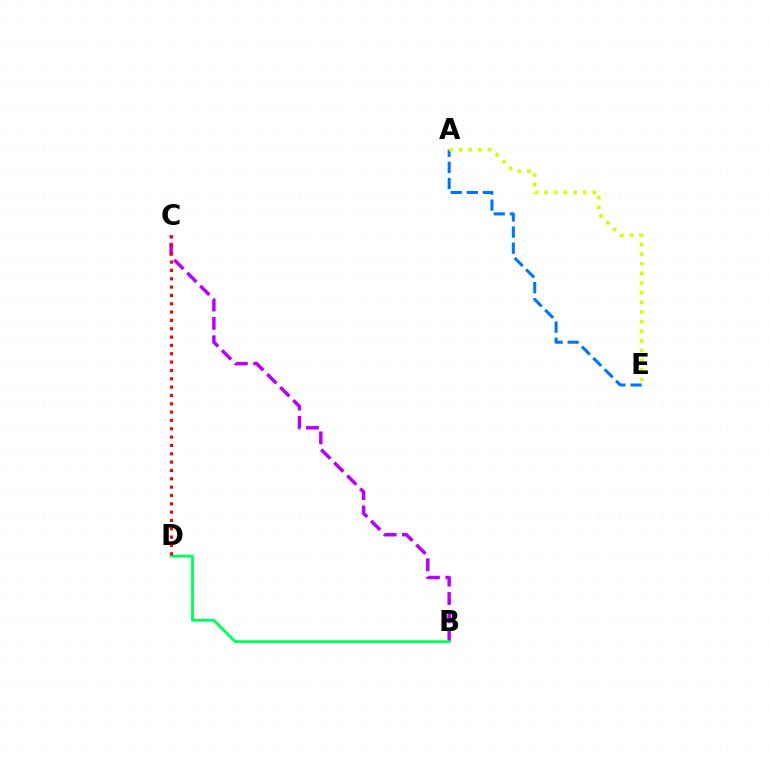{('A', 'E'): [{'color': '#0074ff', 'line_style': 'dashed', 'thickness': 2.19}, {'color': '#d1ff00', 'line_style': 'dotted', 'thickness': 2.62}], ('B', 'C'): [{'color': '#b900ff', 'line_style': 'dashed', 'thickness': 2.5}], ('B', 'D'): [{'color': '#00ff5c', 'line_style': 'solid', 'thickness': 2.05}], ('C', 'D'): [{'color': '#ff0000', 'line_style': 'dotted', 'thickness': 2.26}]}